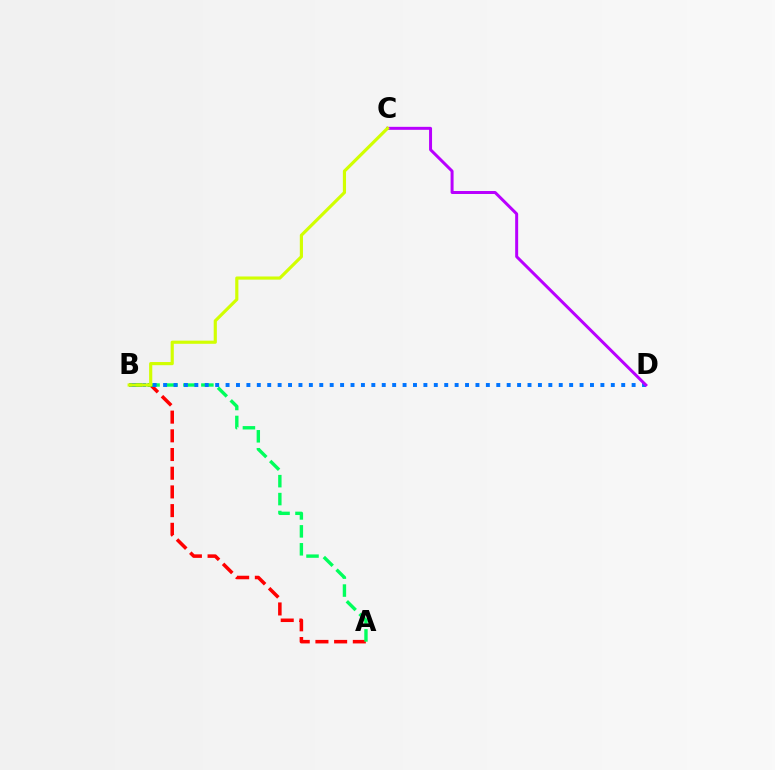{('A', 'B'): [{'color': '#ff0000', 'line_style': 'dashed', 'thickness': 2.54}, {'color': '#00ff5c', 'line_style': 'dashed', 'thickness': 2.44}], ('B', 'D'): [{'color': '#0074ff', 'line_style': 'dotted', 'thickness': 2.83}], ('C', 'D'): [{'color': '#b900ff', 'line_style': 'solid', 'thickness': 2.15}], ('B', 'C'): [{'color': '#d1ff00', 'line_style': 'solid', 'thickness': 2.27}]}